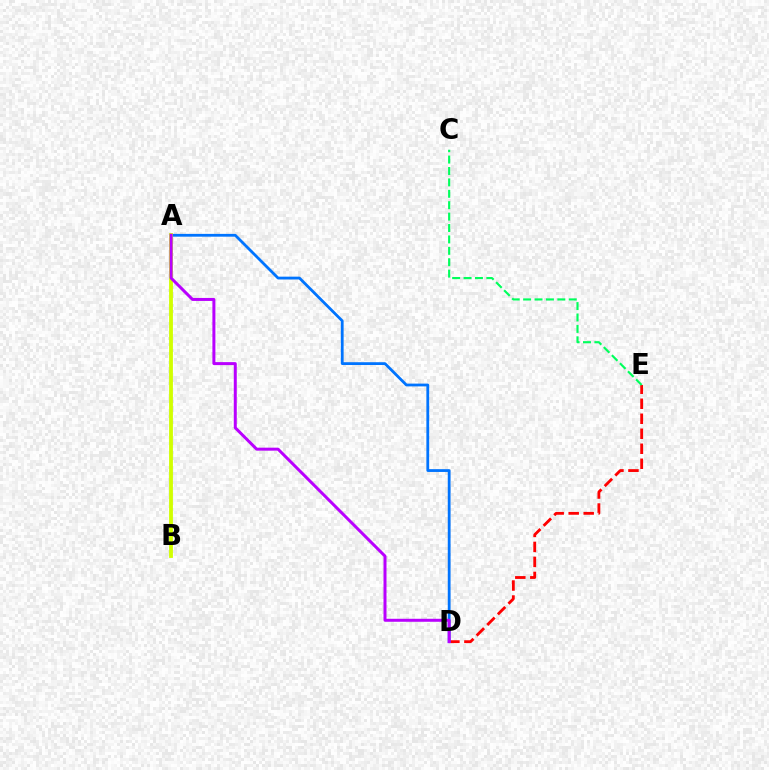{('D', 'E'): [{'color': '#ff0000', 'line_style': 'dashed', 'thickness': 2.04}], ('A', 'D'): [{'color': '#0074ff', 'line_style': 'solid', 'thickness': 2.01}, {'color': '#b900ff', 'line_style': 'solid', 'thickness': 2.15}], ('C', 'E'): [{'color': '#00ff5c', 'line_style': 'dashed', 'thickness': 1.55}], ('A', 'B'): [{'color': '#d1ff00', 'line_style': 'solid', 'thickness': 2.75}]}